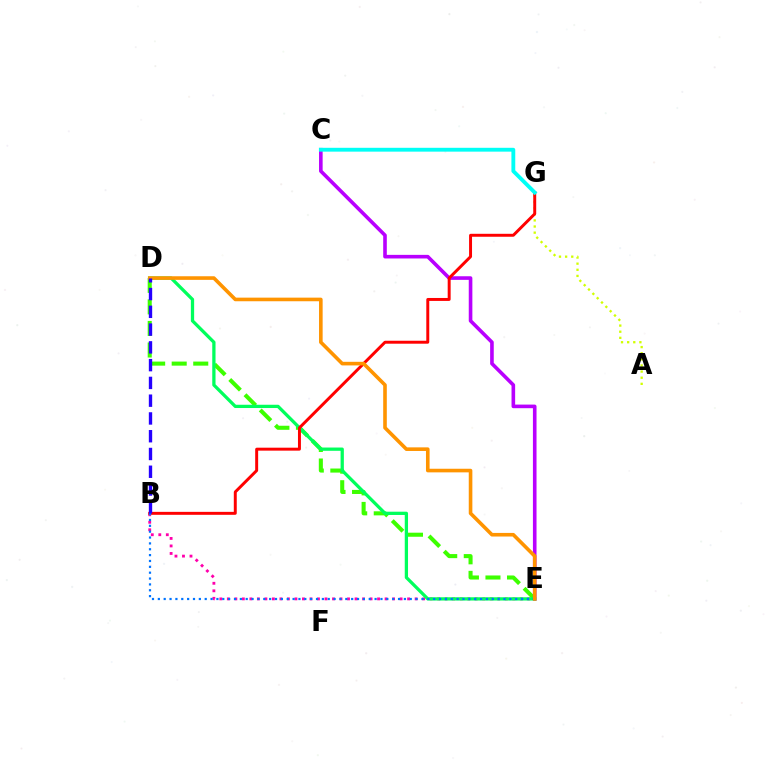{('D', 'E'): [{'color': '#3dff00', 'line_style': 'dashed', 'thickness': 2.93}, {'color': '#00ff5c', 'line_style': 'solid', 'thickness': 2.35}, {'color': '#ff9400', 'line_style': 'solid', 'thickness': 2.6}], ('C', 'E'): [{'color': '#b900ff', 'line_style': 'solid', 'thickness': 2.6}], ('B', 'E'): [{'color': '#ff00ac', 'line_style': 'dotted', 'thickness': 2.04}, {'color': '#0074ff', 'line_style': 'dotted', 'thickness': 1.59}], ('A', 'G'): [{'color': '#d1ff00', 'line_style': 'dotted', 'thickness': 1.66}], ('B', 'G'): [{'color': '#ff0000', 'line_style': 'solid', 'thickness': 2.13}], ('C', 'G'): [{'color': '#00fff6', 'line_style': 'solid', 'thickness': 2.77}], ('B', 'D'): [{'color': '#2500ff', 'line_style': 'dashed', 'thickness': 2.41}]}